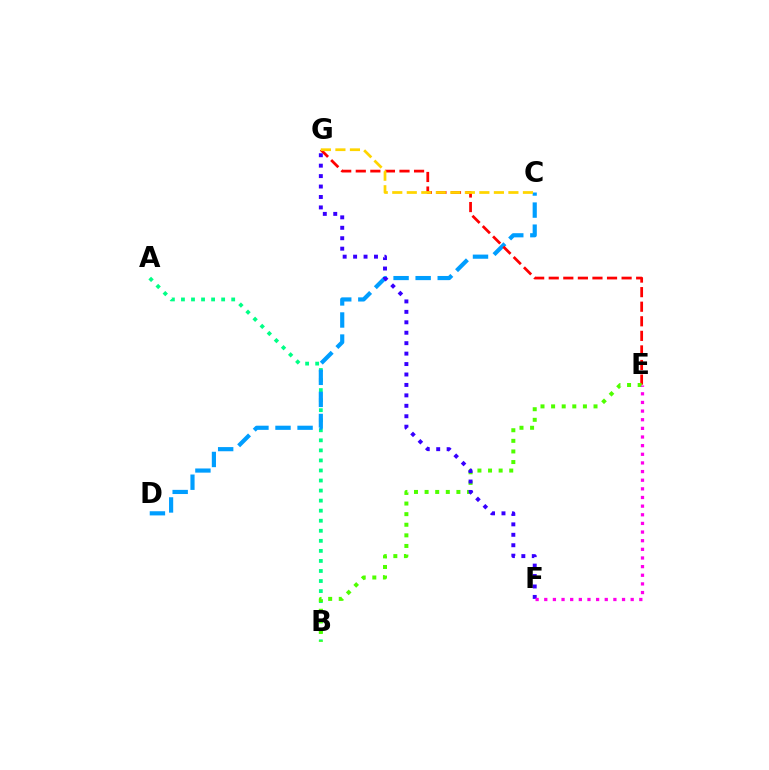{('A', 'B'): [{'color': '#00ff86', 'line_style': 'dotted', 'thickness': 2.73}], ('C', 'D'): [{'color': '#009eff', 'line_style': 'dashed', 'thickness': 3.0}], ('E', 'G'): [{'color': '#ff0000', 'line_style': 'dashed', 'thickness': 1.98}], ('B', 'E'): [{'color': '#4fff00', 'line_style': 'dotted', 'thickness': 2.88}], ('F', 'G'): [{'color': '#3700ff', 'line_style': 'dotted', 'thickness': 2.84}], ('C', 'G'): [{'color': '#ffd500', 'line_style': 'dashed', 'thickness': 1.97}], ('E', 'F'): [{'color': '#ff00ed', 'line_style': 'dotted', 'thickness': 2.35}]}